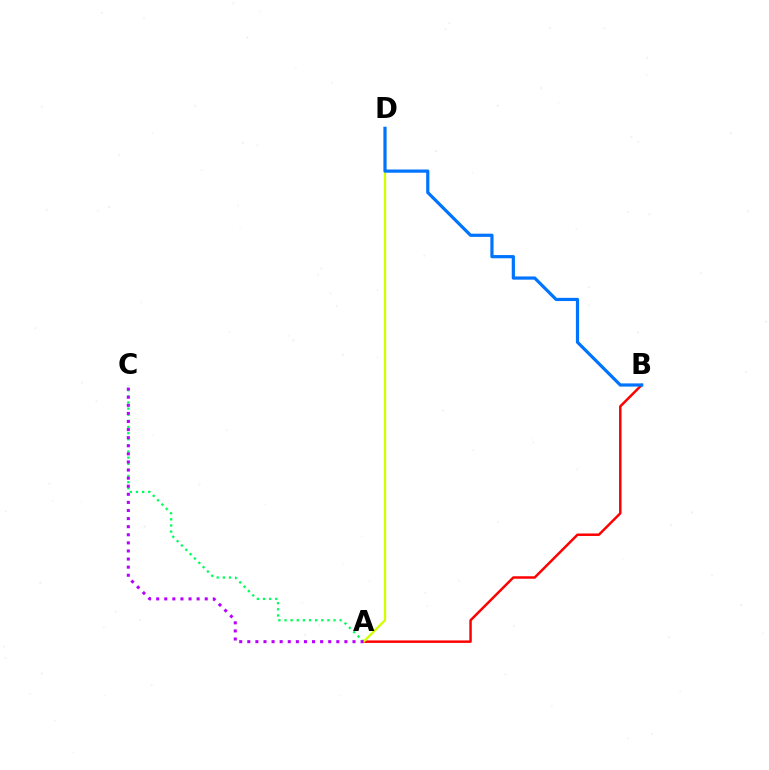{('A', 'B'): [{'color': '#ff0000', 'line_style': 'solid', 'thickness': 1.79}], ('A', 'C'): [{'color': '#00ff5c', 'line_style': 'dotted', 'thickness': 1.67}, {'color': '#b900ff', 'line_style': 'dotted', 'thickness': 2.2}], ('A', 'D'): [{'color': '#d1ff00', 'line_style': 'solid', 'thickness': 1.67}], ('B', 'D'): [{'color': '#0074ff', 'line_style': 'solid', 'thickness': 2.31}]}